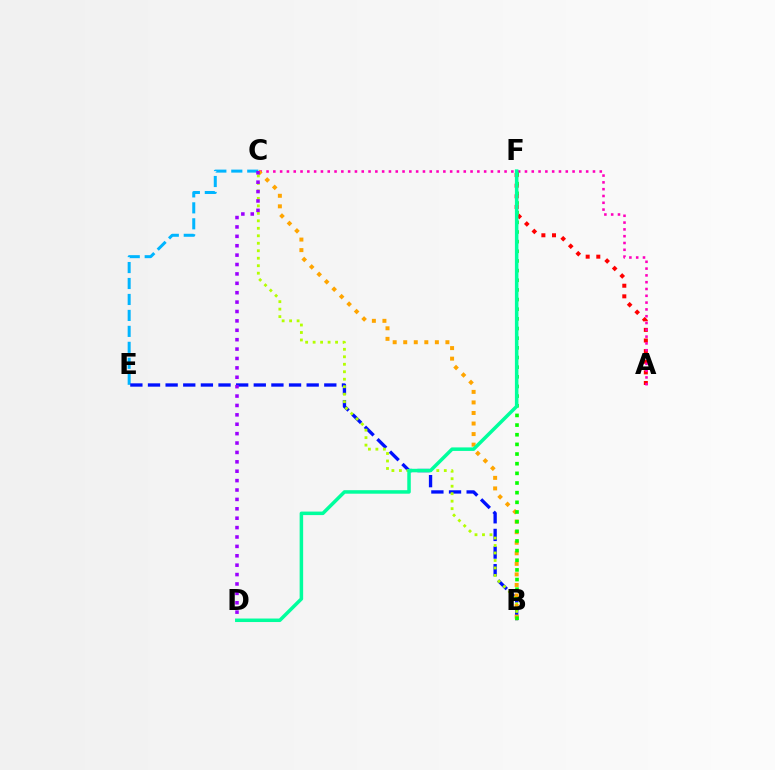{('C', 'E'): [{'color': '#00b5ff', 'line_style': 'dashed', 'thickness': 2.17}], ('B', 'E'): [{'color': '#0010ff', 'line_style': 'dashed', 'thickness': 2.4}], ('A', 'F'): [{'color': '#ff0000', 'line_style': 'dotted', 'thickness': 2.89}], ('B', 'C'): [{'color': '#b3ff00', 'line_style': 'dotted', 'thickness': 2.03}, {'color': '#ffa500', 'line_style': 'dotted', 'thickness': 2.87}], ('A', 'C'): [{'color': '#ff00bd', 'line_style': 'dotted', 'thickness': 1.85}], ('C', 'D'): [{'color': '#9b00ff', 'line_style': 'dotted', 'thickness': 2.55}], ('B', 'F'): [{'color': '#08ff00', 'line_style': 'dotted', 'thickness': 2.62}], ('D', 'F'): [{'color': '#00ff9d', 'line_style': 'solid', 'thickness': 2.53}]}